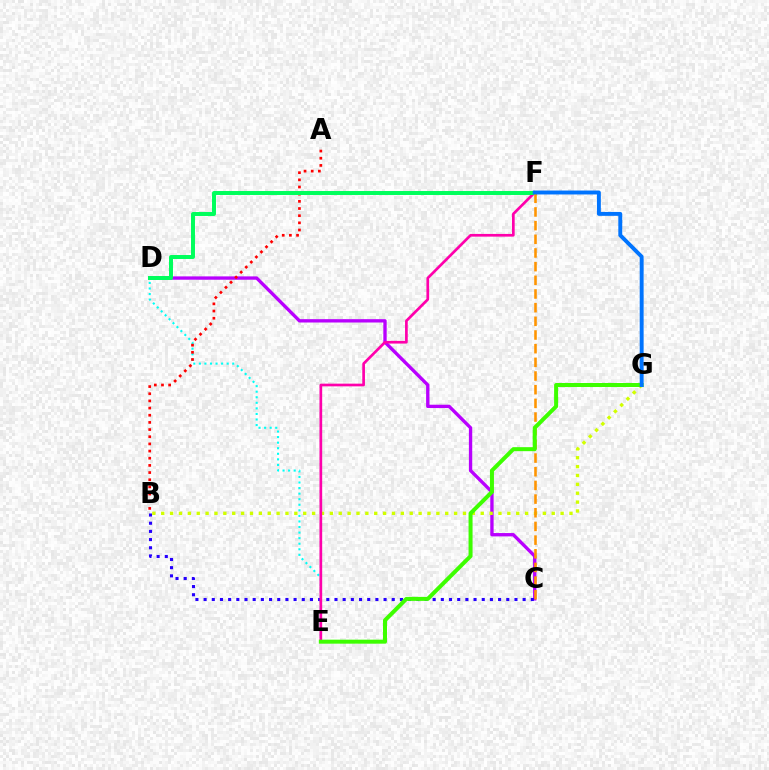{('C', 'D'): [{'color': '#b900ff', 'line_style': 'solid', 'thickness': 2.41}], ('B', 'C'): [{'color': '#2500ff', 'line_style': 'dotted', 'thickness': 2.22}], ('B', 'G'): [{'color': '#d1ff00', 'line_style': 'dotted', 'thickness': 2.41}], ('D', 'E'): [{'color': '#00fff6', 'line_style': 'dotted', 'thickness': 1.51}], ('E', 'F'): [{'color': '#ff00ac', 'line_style': 'solid', 'thickness': 1.94}], ('A', 'B'): [{'color': '#ff0000', 'line_style': 'dotted', 'thickness': 1.95}], ('D', 'F'): [{'color': '#00ff5c', 'line_style': 'solid', 'thickness': 2.86}], ('C', 'F'): [{'color': '#ff9400', 'line_style': 'dashed', 'thickness': 1.86}], ('E', 'G'): [{'color': '#3dff00', 'line_style': 'solid', 'thickness': 2.88}], ('F', 'G'): [{'color': '#0074ff', 'line_style': 'solid', 'thickness': 2.82}]}